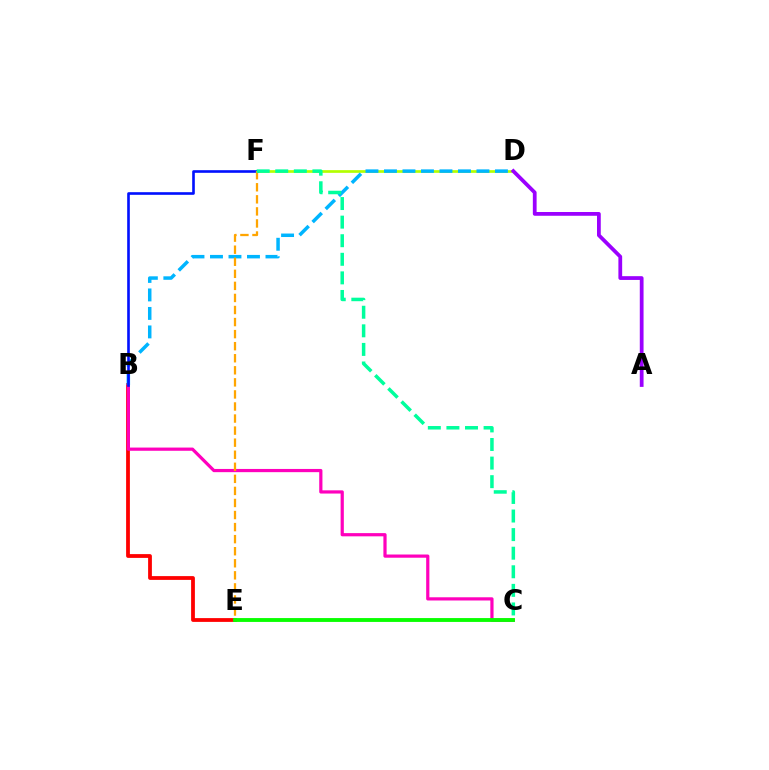{('B', 'E'): [{'color': '#ff0000', 'line_style': 'solid', 'thickness': 2.72}], ('D', 'F'): [{'color': '#b3ff00', 'line_style': 'solid', 'thickness': 1.94}], ('B', 'C'): [{'color': '#ff00bd', 'line_style': 'solid', 'thickness': 2.31}], ('B', 'D'): [{'color': '#00b5ff', 'line_style': 'dashed', 'thickness': 2.51}], ('B', 'F'): [{'color': '#0010ff', 'line_style': 'solid', 'thickness': 1.89}], ('E', 'F'): [{'color': '#ffa500', 'line_style': 'dashed', 'thickness': 1.64}], ('A', 'D'): [{'color': '#9b00ff', 'line_style': 'solid', 'thickness': 2.71}], ('C', 'E'): [{'color': '#08ff00', 'line_style': 'solid', 'thickness': 2.78}], ('C', 'F'): [{'color': '#00ff9d', 'line_style': 'dashed', 'thickness': 2.52}]}